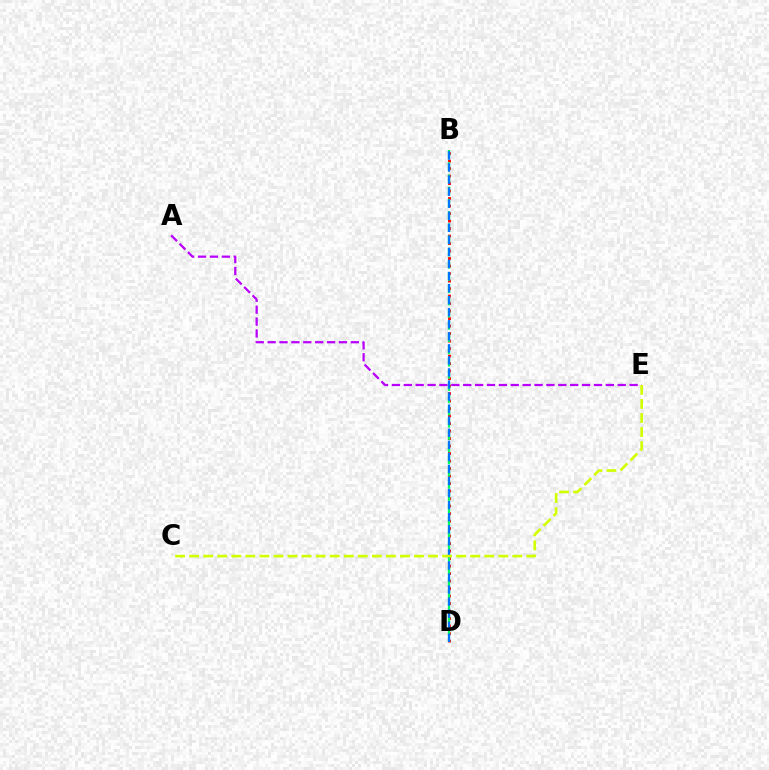{('A', 'E'): [{'color': '#b900ff', 'line_style': 'dashed', 'thickness': 1.61}], ('B', 'D'): [{'color': '#ff0000', 'line_style': 'dotted', 'thickness': 2.04}, {'color': '#00ff5c', 'line_style': 'dashed', 'thickness': 1.66}, {'color': '#0074ff', 'line_style': 'dashed', 'thickness': 1.64}], ('C', 'E'): [{'color': '#d1ff00', 'line_style': 'dashed', 'thickness': 1.91}]}